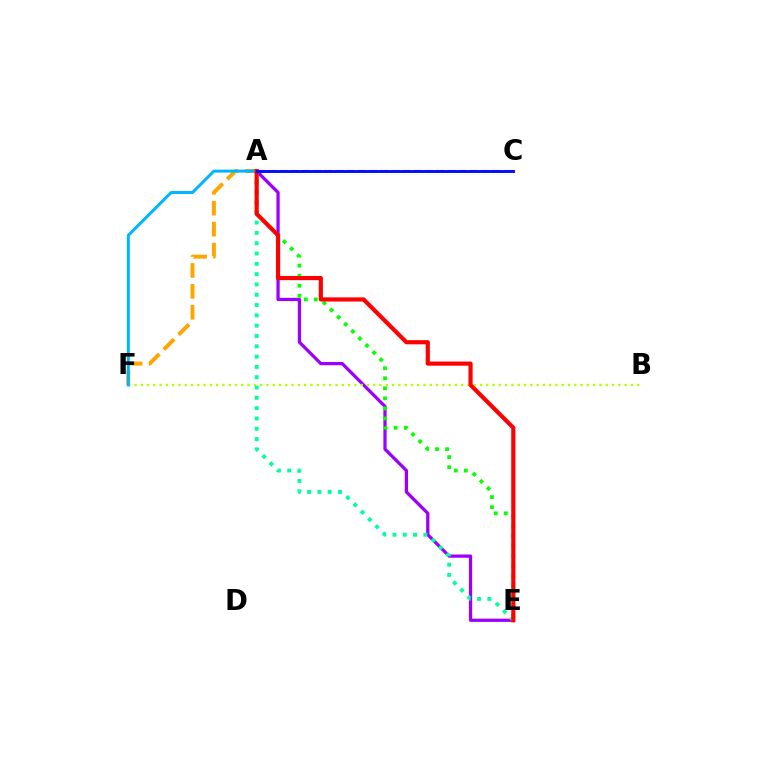{('A', 'E'): [{'color': '#9b00ff', 'line_style': 'solid', 'thickness': 2.34}, {'color': '#08ff00', 'line_style': 'dotted', 'thickness': 2.73}, {'color': '#00ff9d', 'line_style': 'dotted', 'thickness': 2.8}, {'color': '#ff0000', 'line_style': 'solid', 'thickness': 3.0}], ('B', 'F'): [{'color': '#b3ff00', 'line_style': 'dotted', 'thickness': 1.71}], ('A', 'F'): [{'color': '#ffa500', 'line_style': 'dashed', 'thickness': 2.84}, {'color': '#00b5ff', 'line_style': 'solid', 'thickness': 2.15}], ('A', 'C'): [{'color': '#ff00bd', 'line_style': 'dashed', 'thickness': 1.52}, {'color': '#0010ff', 'line_style': 'solid', 'thickness': 2.1}]}